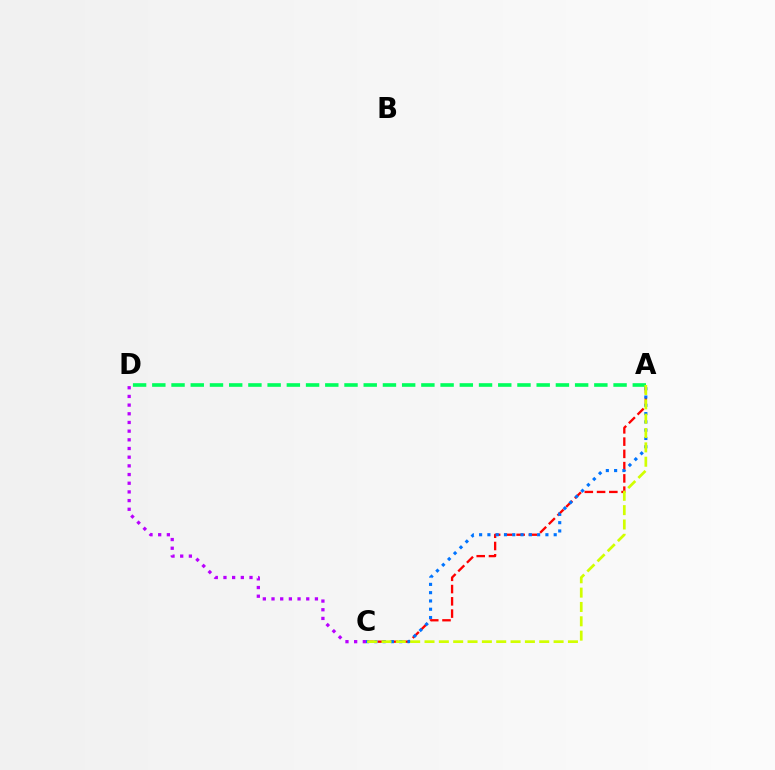{('A', 'C'): [{'color': '#ff0000', 'line_style': 'dashed', 'thickness': 1.67}, {'color': '#0074ff', 'line_style': 'dotted', 'thickness': 2.25}, {'color': '#d1ff00', 'line_style': 'dashed', 'thickness': 1.95}], ('C', 'D'): [{'color': '#b900ff', 'line_style': 'dotted', 'thickness': 2.36}], ('A', 'D'): [{'color': '#00ff5c', 'line_style': 'dashed', 'thickness': 2.61}]}